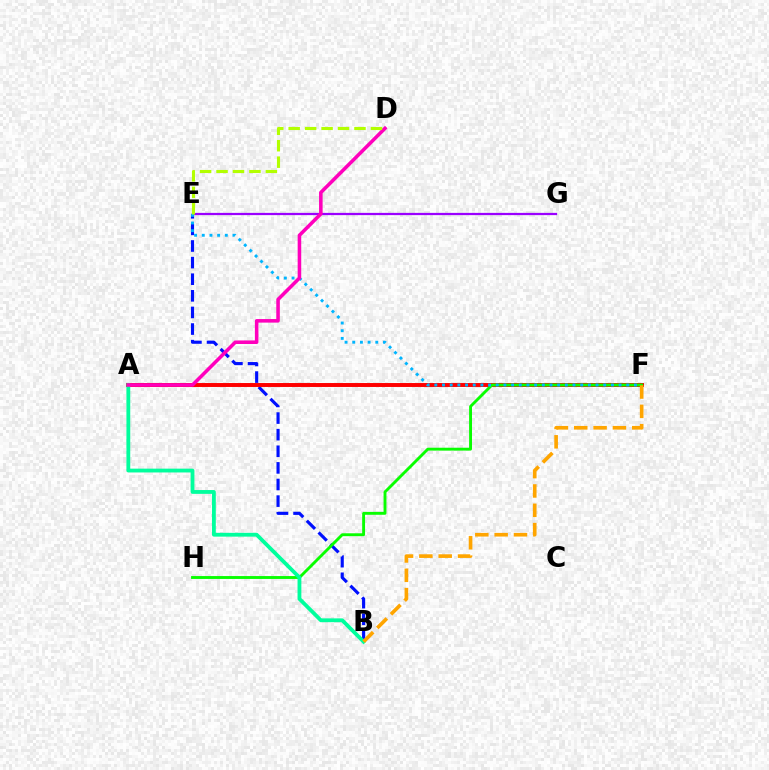{('B', 'E'): [{'color': '#0010ff', 'line_style': 'dashed', 'thickness': 2.26}], ('A', 'F'): [{'color': '#ff0000', 'line_style': 'solid', 'thickness': 2.84}], ('F', 'H'): [{'color': '#08ff00', 'line_style': 'solid', 'thickness': 2.08}], ('E', 'G'): [{'color': '#9b00ff', 'line_style': 'solid', 'thickness': 1.61}], ('A', 'B'): [{'color': '#00ff9d', 'line_style': 'solid', 'thickness': 2.75}], ('B', 'F'): [{'color': '#ffa500', 'line_style': 'dashed', 'thickness': 2.63}], ('E', 'F'): [{'color': '#00b5ff', 'line_style': 'dotted', 'thickness': 2.09}], ('A', 'D'): [{'color': '#ff00bd', 'line_style': 'solid', 'thickness': 2.56}], ('D', 'E'): [{'color': '#b3ff00', 'line_style': 'dashed', 'thickness': 2.23}]}